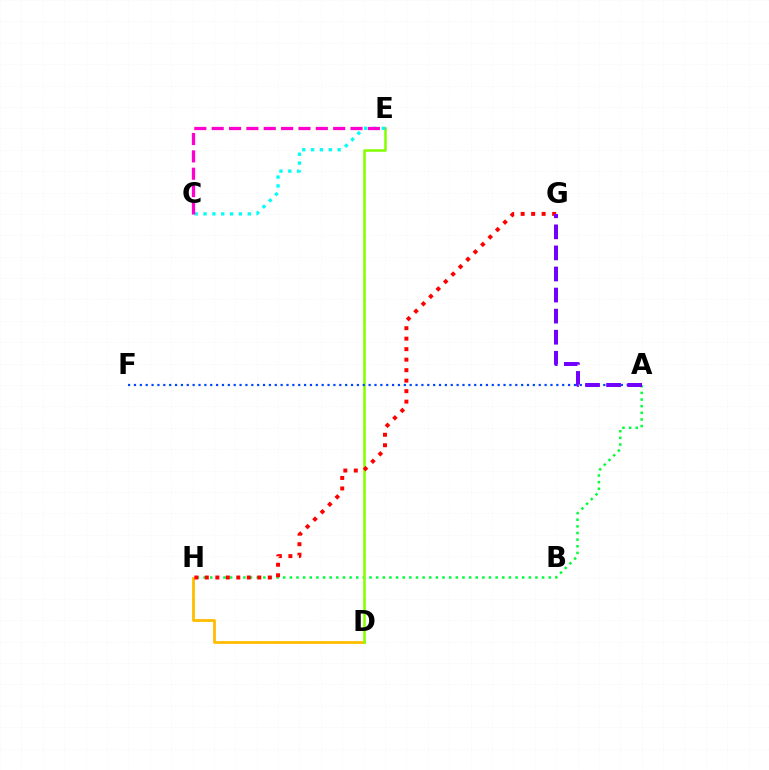{('A', 'H'): [{'color': '#00ff39', 'line_style': 'dotted', 'thickness': 1.8}], ('D', 'H'): [{'color': '#ffbd00', 'line_style': 'solid', 'thickness': 2.01}], ('D', 'E'): [{'color': '#84ff00', 'line_style': 'solid', 'thickness': 1.83}], ('C', 'E'): [{'color': '#00fff6', 'line_style': 'dotted', 'thickness': 2.4}, {'color': '#ff00cf', 'line_style': 'dashed', 'thickness': 2.36}], ('A', 'F'): [{'color': '#004bff', 'line_style': 'dotted', 'thickness': 1.59}], ('G', 'H'): [{'color': '#ff0000', 'line_style': 'dotted', 'thickness': 2.85}], ('A', 'G'): [{'color': '#7200ff', 'line_style': 'dashed', 'thickness': 2.86}]}